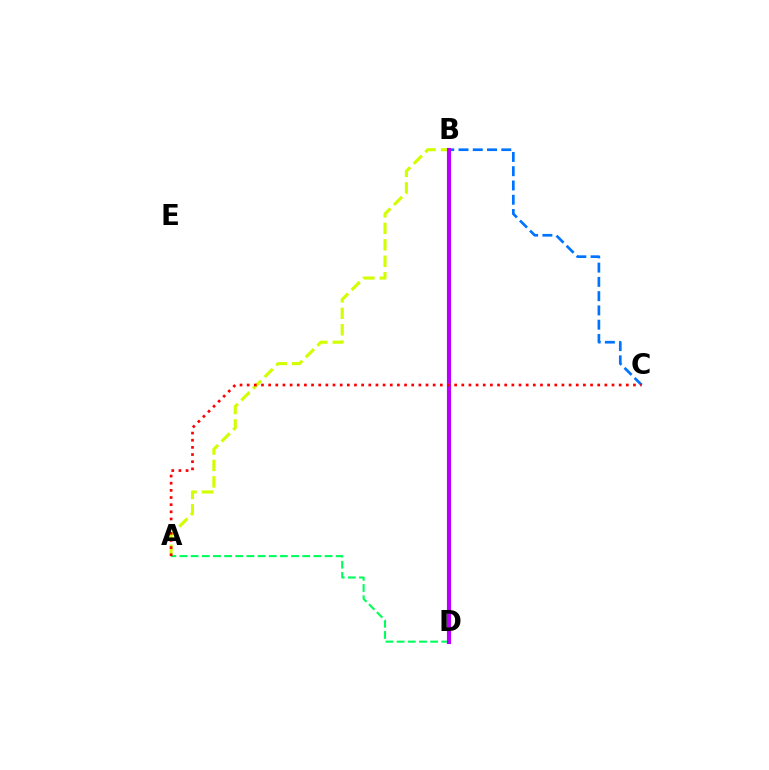{('A', 'B'): [{'color': '#d1ff00', 'line_style': 'dashed', 'thickness': 2.24}], ('B', 'C'): [{'color': '#0074ff', 'line_style': 'dashed', 'thickness': 1.94}], ('A', 'D'): [{'color': '#00ff5c', 'line_style': 'dashed', 'thickness': 1.52}], ('B', 'D'): [{'color': '#b900ff', 'line_style': 'solid', 'thickness': 2.97}], ('A', 'C'): [{'color': '#ff0000', 'line_style': 'dotted', 'thickness': 1.94}]}